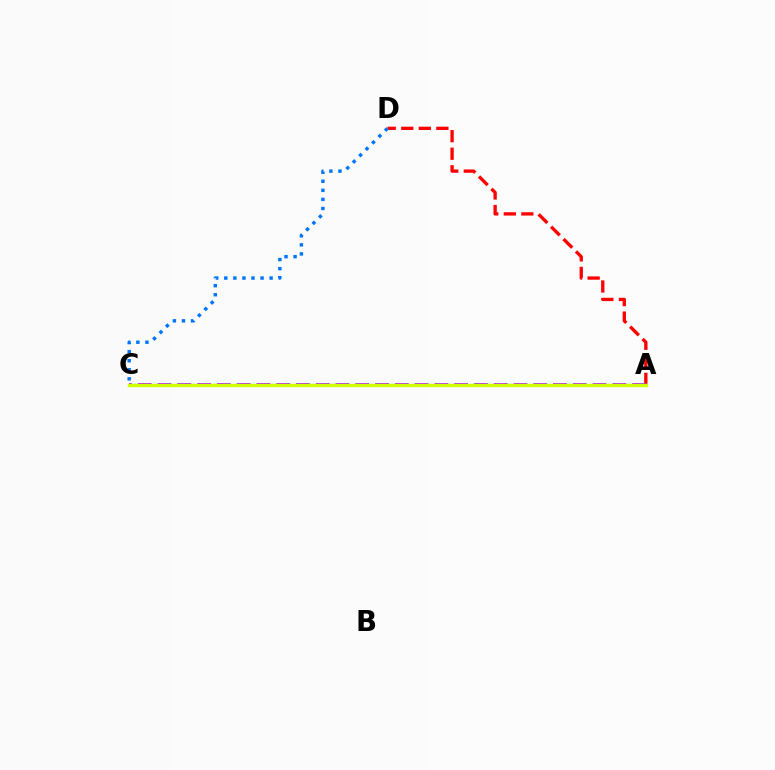{('A', 'D'): [{'color': '#ff0000', 'line_style': 'dashed', 'thickness': 2.38}], ('C', 'D'): [{'color': '#0074ff', 'line_style': 'dotted', 'thickness': 2.46}], ('A', 'C'): [{'color': '#b900ff', 'line_style': 'dashed', 'thickness': 2.69}, {'color': '#00ff5c', 'line_style': 'dashed', 'thickness': 1.61}, {'color': '#d1ff00', 'line_style': 'solid', 'thickness': 2.44}]}